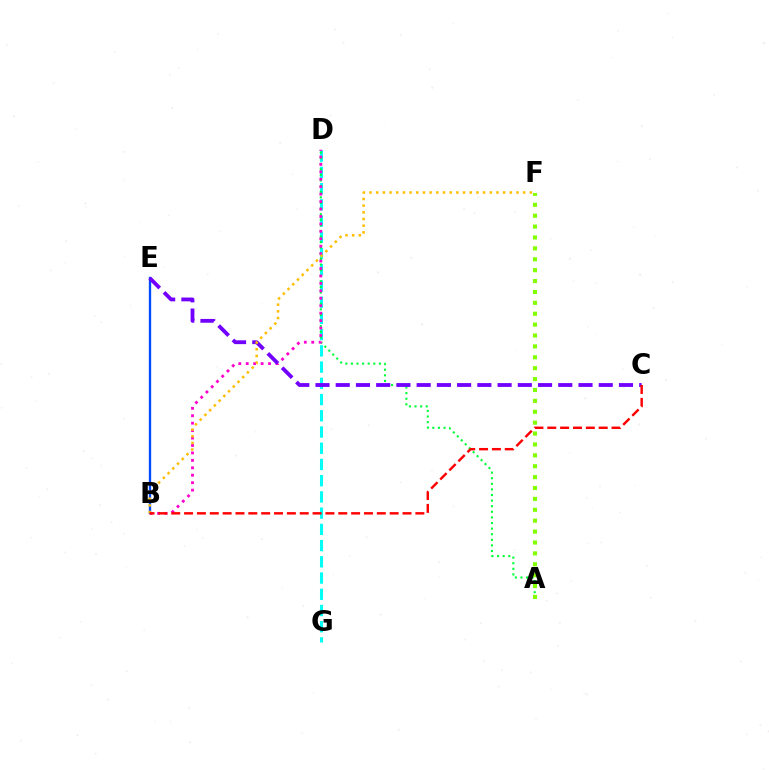{('D', 'G'): [{'color': '#00fff6', 'line_style': 'dashed', 'thickness': 2.2}], ('B', 'E'): [{'color': '#004bff', 'line_style': 'solid', 'thickness': 1.68}], ('A', 'D'): [{'color': '#00ff39', 'line_style': 'dotted', 'thickness': 1.52}], ('B', 'D'): [{'color': '#ff00cf', 'line_style': 'dotted', 'thickness': 2.02}], ('A', 'F'): [{'color': '#84ff00', 'line_style': 'dotted', 'thickness': 2.96}], ('C', 'E'): [{'color': '#7200ff', 'line_style': 'dashed', 'thickness': 2.75}], ('B', 'F'): [{'color': '#ffbd00', 'line_style': 'dotted', 'thickness': 1.82}], ('B', 'C'): [{'color': '#ff0000', 'line_style': 'dashed', 'thickness': 1.75}]}